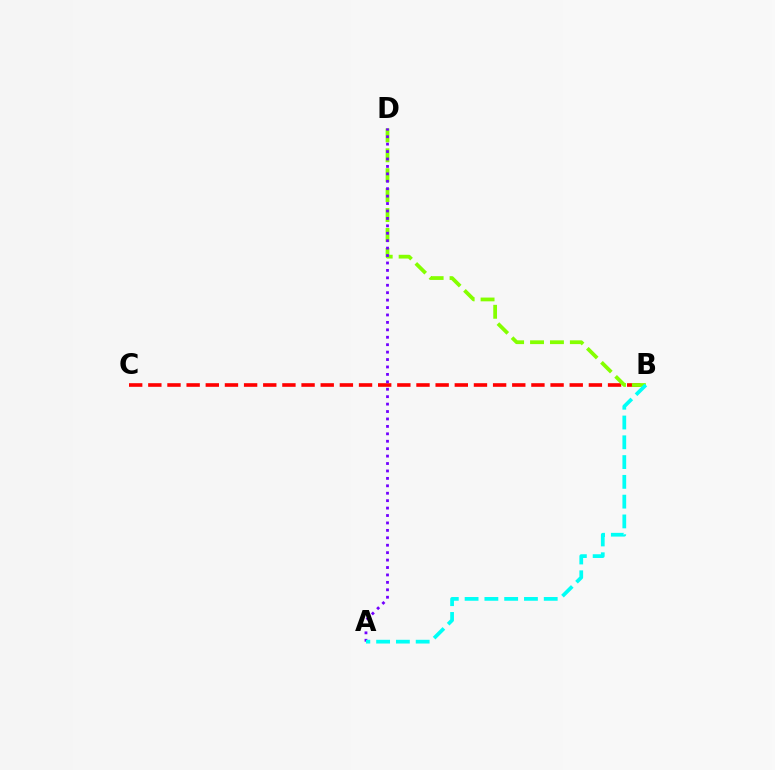{('B', 'C'): [{'color': '#ff0000', 'line_style': 'dashed', 'thickness': 2.6}], ('B', 'D'): [{'color': '#84ff00', 'line_style': 'dashed', 'thickness': 2.71}], ('A', 'D'): [{'color': '#7200ff', 'line_style': 'dotted', 'thickness': 2.02}], ('A', 'B'): [{'color': '#00fff6', 'line_style': 'dashed', 'thickness': 2.69}]}